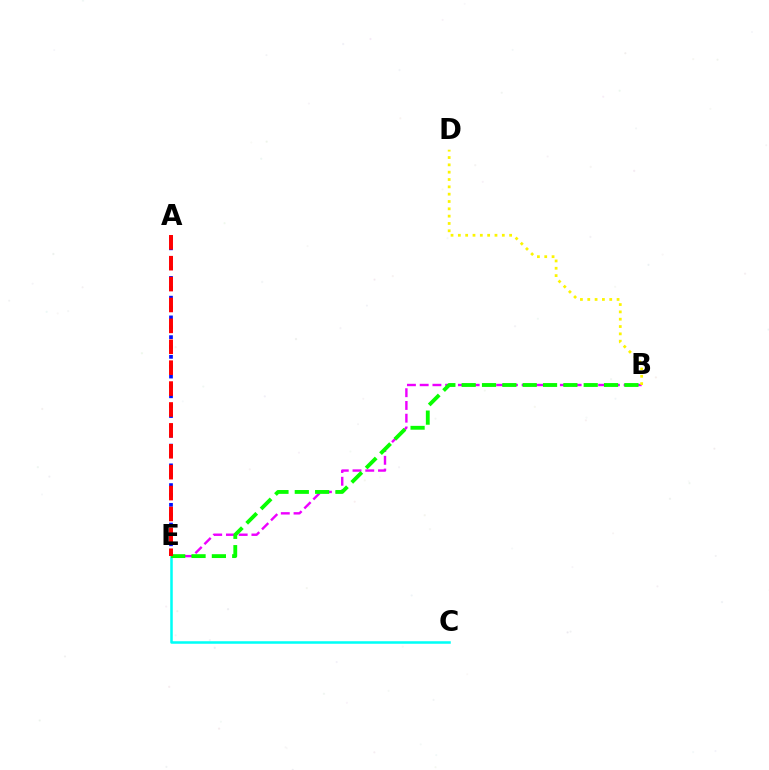{('A', 'E'): [{'color': '#0010ff', 'line_style': 'dotted', 'thickness': 2.68}, {'color': '#ff0000', 'line_style': 'dashed', 'thickness': 2.84}], ('B', 'E'): [{'color': '#ee00ff', 'line_style': 'dashed', 'thickness': 1.73}, {'color': '#08ff00', 'line_style': 'dashed', 'thickness': 2.76}], ('C', 'E'): [{'color': '#00fff6', 'line_style': 'solid', 'thickness': 1.82}], ('B', 'D'): [{'color': '#fcf500', 'line_style': 'dotted', 'thickness': 1.99}]}